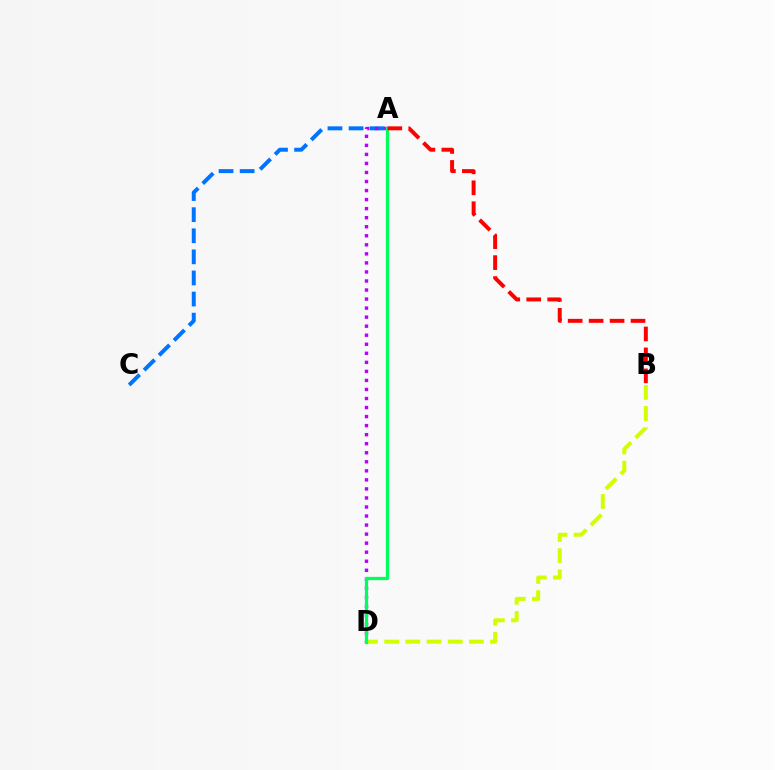{('A', 'C'): [{'color': '#0074ff', 'line_style': 'dashed', 'thickness': 2.87}], ('A', 'D'): [{'color': '#b900ff', 'line_style': 'dotted', 'thickness': 2.46}, {'color': '#00ff5c', 'line_style': 'solid', 'thickness': 2.36}], ('B', 'D'): [{'color': '#d1ff00', 'line_style': 'dashed', 'thickness': 2.88}], ('A', 'B'): [{'color': '#ff0000', 'line_style': 'dashed', 'thickness': 2.85}]}